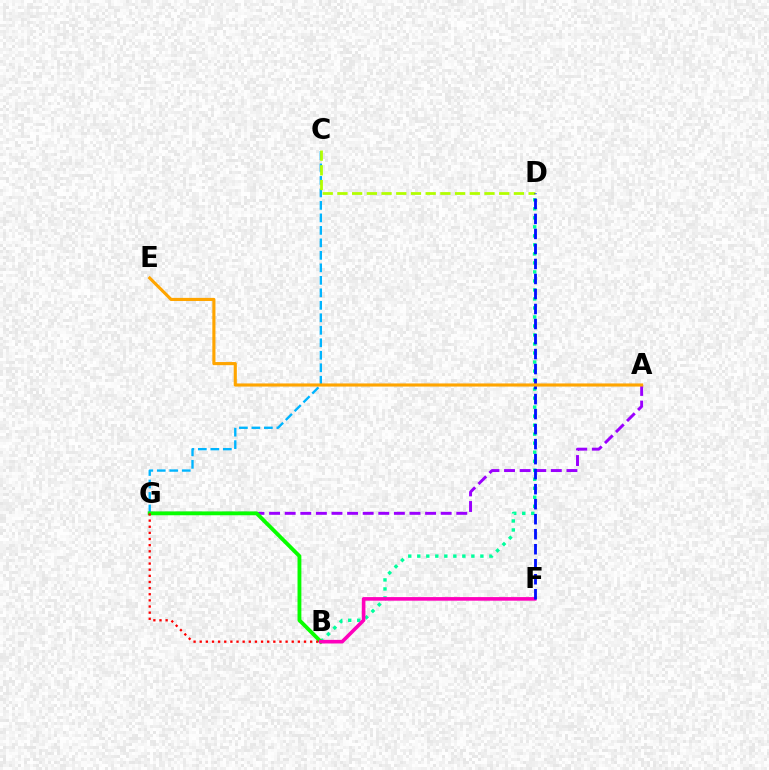{('C', 'G'): [{'color': '#00b5ff', 'line_style': 'dashed', 'thickness': 1.7}], ('C', 'D'): [{'color': '#b3ff00', 'line_style': 'dashed', 'thickness': 2.0}], ('B', 'D'): [{'color': '#00ff9d', 'line_style': 'dotted', 'thickness': 2.45}], ('A', 'G'): [{'color': '#9b00ff', 'line_style': 'dashed', 'thickness': 2.12}], ('B', 'G'): [{'color': '#08ff00', 'line_style': 'solid', 'thickness': 2.77}, {'color': '#ff0000', 'line_style': 'dotted', 'thickness': 1.67}], ('B', 'F'): [{'color': '#ff00bd', 'line_style': 'solid', 'thickness': 2.59}], ('D', 'F'): [{'color': '#0010ff', 'line_style': 'dashed', 'thickness': 2.04}], ('A', 'E'): [{'color': '#ffa500', 'line_style': 'solid', 'thickness': 2.25}]}